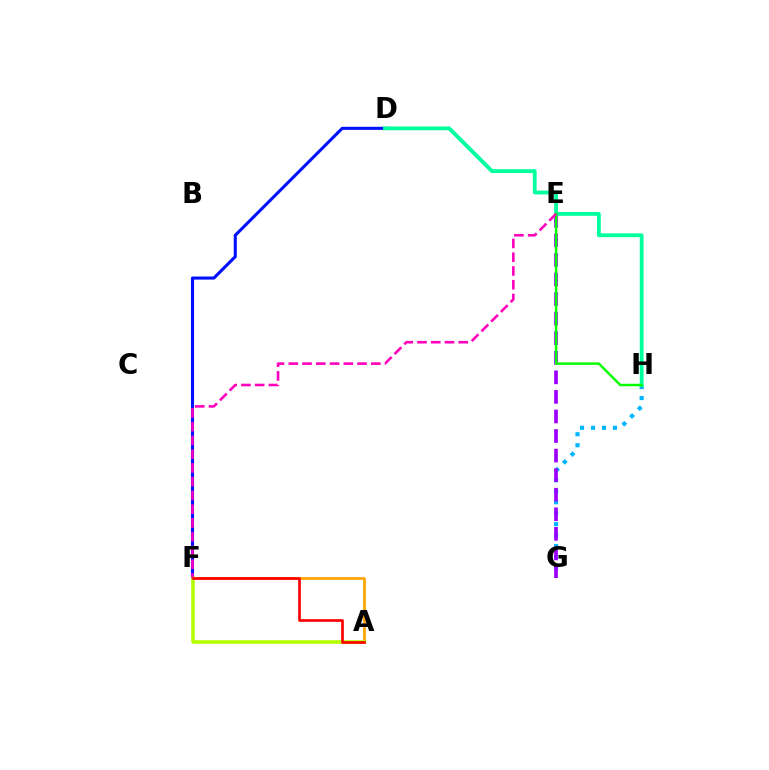{('A', 'F'): [{'color': '#ffa500', 'line_style': 'solid', 'thickness': 1.98}, {'color': '#b3ff00', 'line_style': 'solid', 'thickness': 2.57}, {'color': '#ff0000', 'line_style': 'solid', 'thickness': 1.93}], ('G', 'H'): [{'color': '#00b5ff', 'line_style': 'dotted', 'thickness': 2.98}], ('E', 'G'): [{'color': '#9b00ff', 'line_style': 'dashed', 'thickness': 2.66}], ('D', 'F'): [{'color': '#0010ff', 'line_style': 'solid', 'thickness': 2.22}], ('D', 'H'): [{'color': '#00ff9d', 'line_style': 'solid', 'thickness': 2.74}], ('E', 'H'): [{'color': '#08ff00', 'line_style': 'solid', 'thickness': 1.76}], ('E', 'F'): [{'color': '#ff00bd', 'line_style': 'dashed', 'thickness': 1.87}]}